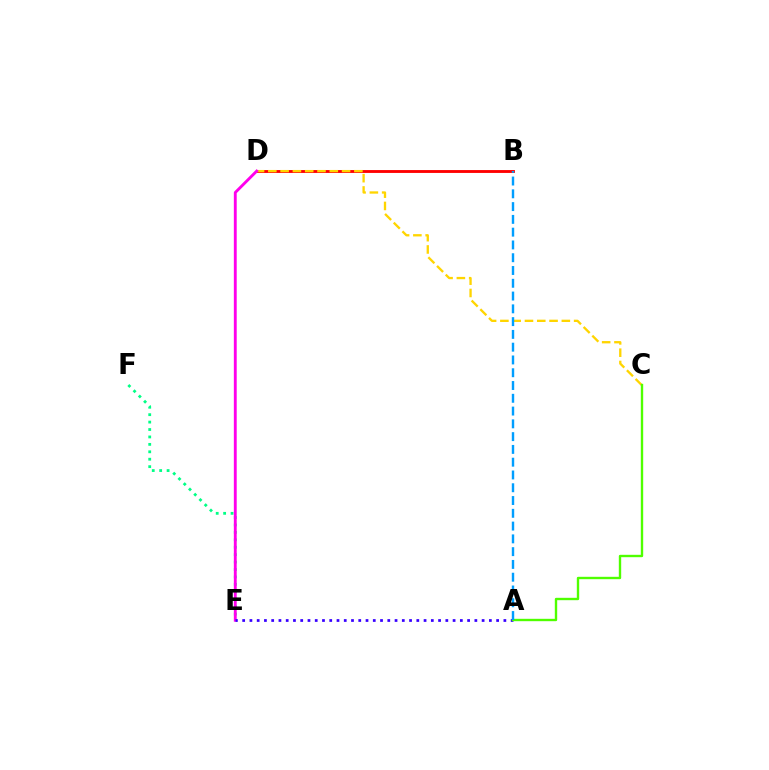{('B', 'D'): [{'color': '#ff0000', 'line_style': 'solid', 'thickness': 2.06}], ('E', 'F'): [{'color': '#00ff86', 'line_style': 'dotted', 'thickness': 2.02}], ('C', 'D'): [{'color': '#ffd500', 'line_style': 'dashed', 'thickness': 1.67}], ('D', 'E'): [{'color': '#ff00ed', 'line_style': 'solid', 'thickness': 2.06}], ('A', 'E'): [{'color': '#3700ff', 'line_style': 'dotted', 'thickness': 1.97}], ('A', 'C'): [{'color': '#4fff00', 'line_style': 'solid', 'thickness': 1.71}], ('A', 'B'): [{'color': '#009eff', 'line_style': 'dashed', 'thickness': 1.74}]}